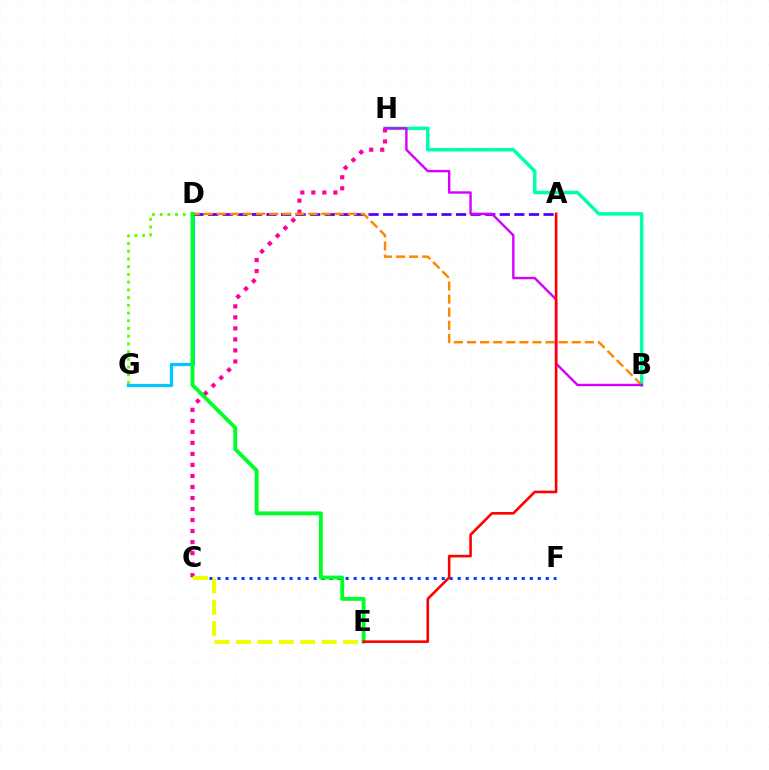{('B', 'H'): [{'color': '#00ffaf', 'line_style': 'solid', 'thickness': 2.52}, {'color': '#d600ff', 'line_style': 'solid', 'thickness': 1.74}], ('D', 'G'): [{'color': '#00c7ff', 'line_style': 'solid', 'thickness': 2.32}, {'color': '#66ff00', 'line_style': 'dotted', 'thickness': 2.1}], ('A', 'D'): [{'color': '#4f00ff', 'line_style': 'dashed', 'thickness': 1.98}], ('C', 'H'): [{'color': '#ff00a0', 'line_style': 'dotted', 'thickness': 2.99}], ('C', 'F'): [{'color': '#003fff', 'line_style': 'dotted', 'thickness': 2.18}], ('B', 'D'): [{'color': '#ff8800', 'line_style': 'dashed', 'thickness': 1.78}], ('C', 'E'): [{'color': '#eeff00', 'line_style': 'dashed', 'thickness': 2.91}], ('D', 'E'): [{'color': '#00ff27', 'line_style': 'solid', 'thickness': 2.78}], ('A', 'E'): [{'color': '#ff0000', 'line_style': 'solid', 'thickness': 1.87}]}